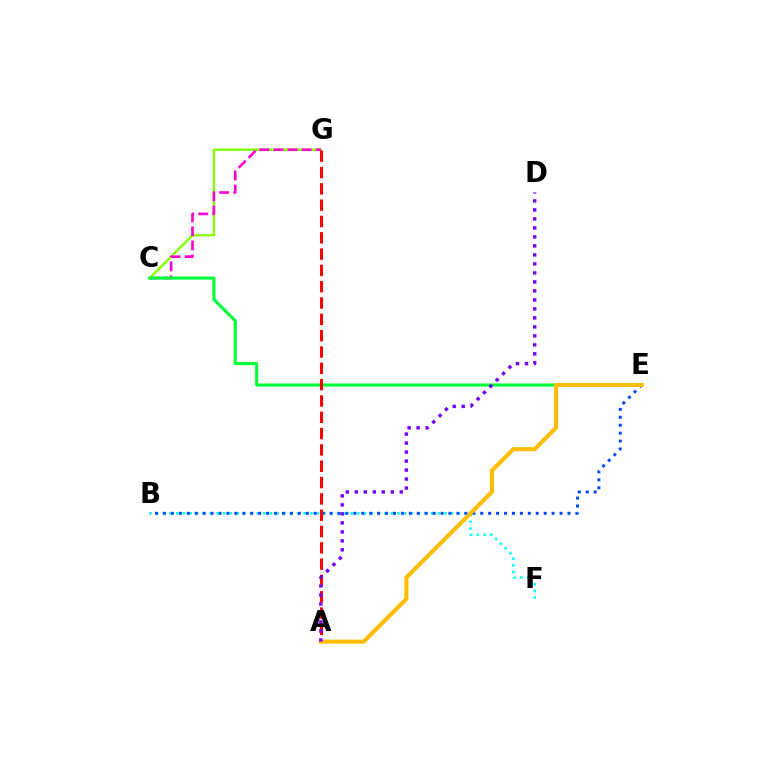{('C', 'G'): [{'color': '#84ff00', 'line_style': 'solid', 'thickness': 1.72}, {'color': '#ff00cf', 'line_style': 'dashed', 'thickness': 1.91}], ('B', 'F'): [{'color': '#00fff6', 'line_style': 'dotted', 'thickness': 1.82}], ('B', 'E'): [{'color': '#004bff', 'line_style': 'dotted', 'thickness': 2.15}], ('C', 'E'): [{'color': '#00ff39', 'line_style': 'solid', 'thickness': 2.22}], ('A', 'G'): [{'color': '#ff0000', 'line_style': 'dashed', 'thickness': 2.22}], ('A', 'E'): [{'color': '#ffbd00', 'line_style': 'solid', 'thickness': 2.94}], ('A', 'D'): [{'color': '#7200ff', 'line_style': 'dotted', 'thickness': 2.44}]}